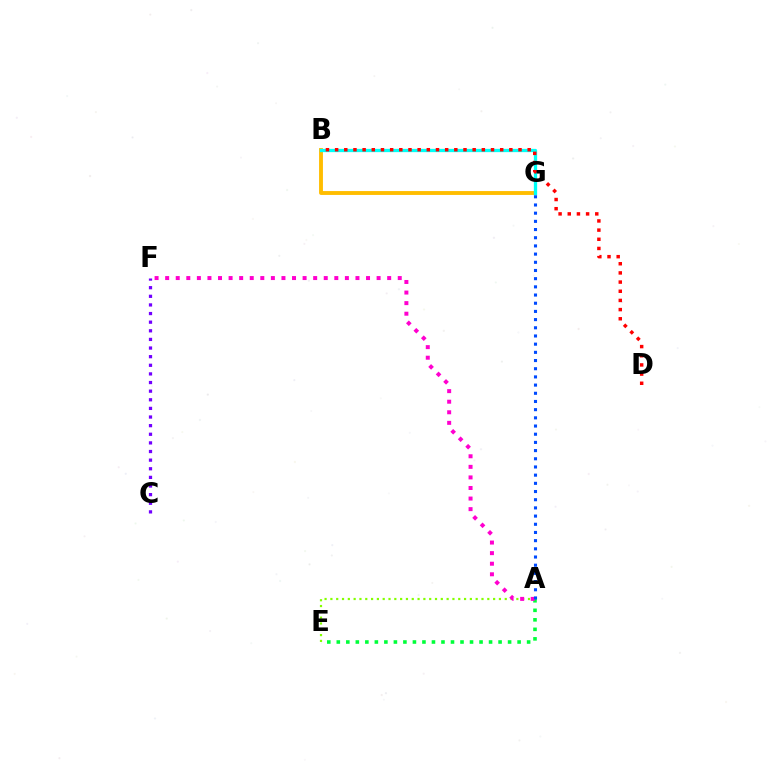{('B', 'G'): [{'color': '#ffbd00', 'line_style': 'solid', 'thickness': 2.79}, {'color': '#00fff6', 'line_style': 'solid', 'thickness': 2.37}], ('A', 'E'): [{'color': '#00ff39', 'line_style': 'dotted', 'thickness': 2.59}, {'color': '#84ff00', 'line_style': 'dotted', 'thickness': 1.58}], ('B', 'D'): [{'color': '#ff0000', 'line_style': 'dotted', 'thickness': 2.49}], ('C', 'F'): [{'color': '#7200ff', 'line_style': 'dotted', 'thickness': 2.34}], ('A', 'F'): [{'color': '#ff00cf', 'line_style': 'dotted', 'thickness': 2.87}], ('A', 'G'): [{'color': '#004bff', 'line_style': 'dotted', 'thickness': 2.22}]}